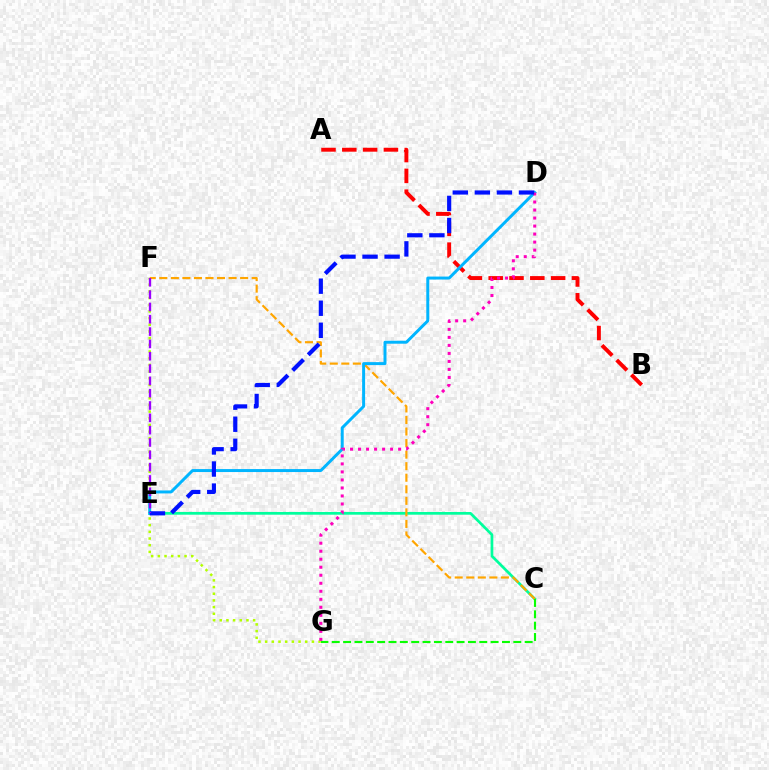{('C', 'E'): [{'color': '#00ff9d', 'line_style': 'solid', 'thickness': 1.96}], ('C', 'F'): [{'color': '#ffa500', 'line_style': 'dashed', 'thickness': 1.57}], ('F', 'G'): [{'color': '#b3ff00', 'line_style': 'dotted', 'thickness': 1.81}], ('A', 'B'): [{'color': '#ff0000', 'line_style': 'dashed', 'thickness': 2.83}], ('D', 'E'): [{'color': '#00b5ff', 'line_style': 'solid', 'thickness': 2.14}, {'color': '#0010ff', 'line_style': 'dashed', 'thickness': 3.0}], ('D', 'G'): [{'color': '#ff00bd', 'line_style': 'dotted', 'thickness': 2.18}], ('E', 'F'): [{'color': '#9b00ff', 'line_style': 'dashed', 'thickness': 1.67}], ('C', 'G'): [{'color': '#08ff00', 'line_style': 'dashed', 'thickness': 1.54}]}